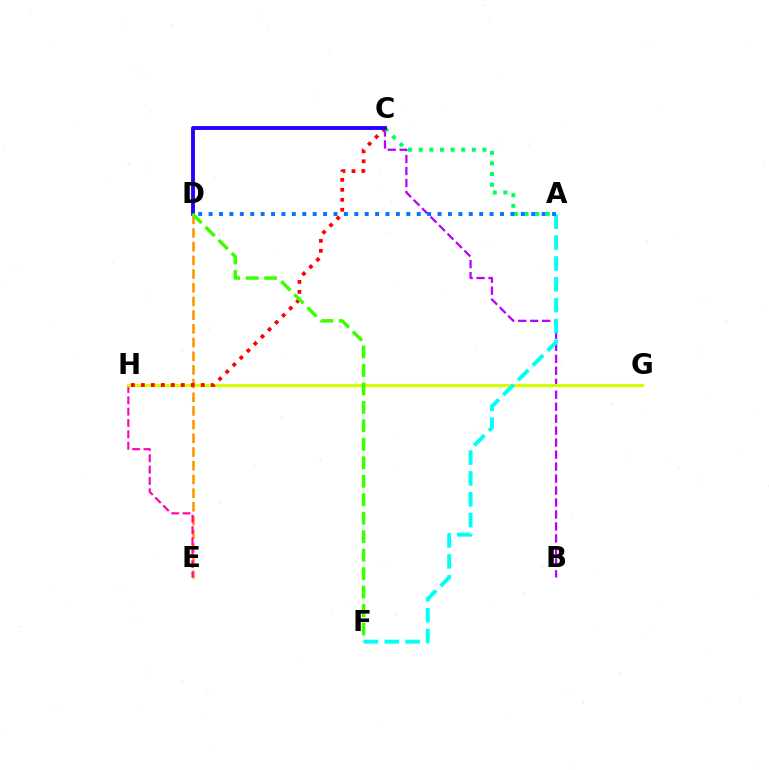{('B', 'C'): [{'color': '#b900ff', 'line_style': 'dashed', 'thickness': 1.63}], ('D', 'E'): [{'color': '#ff9400', 'line_style': 'dashed', 'thickness': 1.86}], ('A', 'C'): [{'color': '#00ff5c', 'line_style': 'dotted', 'thickness': 2.89}], ('E', 'H'): [{'color': '#ff00ac', 'line_style': 'dashed', 'thickness': 1.54}], ('G', 'H'): [{'color': '#d1ff00', 'line_style': 'solid', 'thickness': 2.3}], ('C', 'H'): [{'color': '#ff0000', 'line_style': 'dotted', 'thickness': 2.71}], ('C', 'D'): [{'color': '#2500ff', 'line_style': 'solid', 'thickness': 2.79}], ('D', 'F'): [{'color': '#3dff00', 'line_style': 'dashed', 'thickness': 2.51}], ('A', 'F'): [{'color': '#00fff6', 'line_style': 'dashed', 'thickness': 2.83}], ('A', 'D'): [{'color': '#0074ff', 'line_style': 'dotted', 'thickness': 2.83}]}